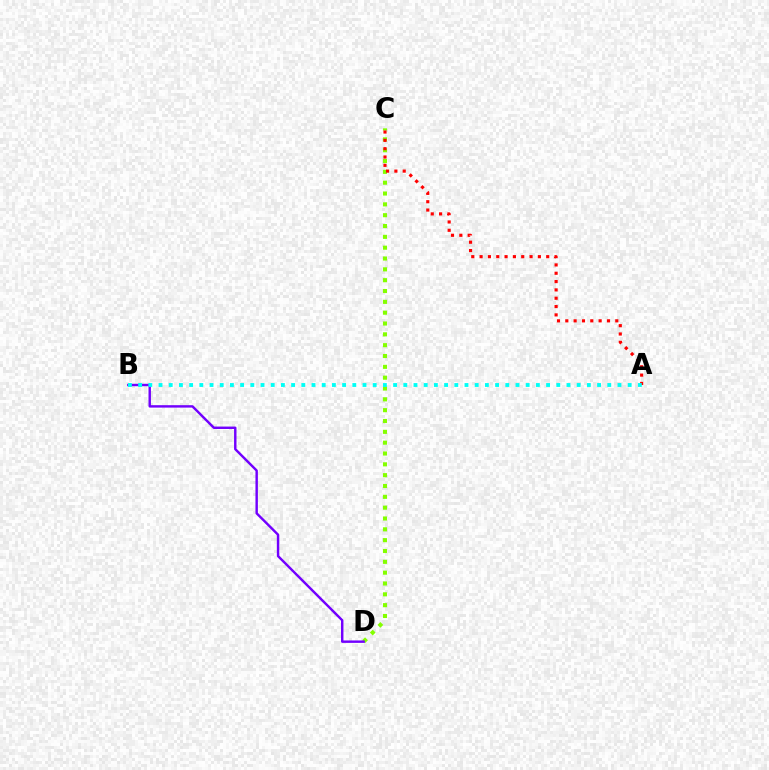{('C', 'D'): [{'color': '#84ff00', 'line_style': 'dotted', 'thickness': 2.94}], ('B', 'D'): [{'color': '#7200ff', 'line_style': 'solid', 'thickness': 1.75}], ('A', 'C'): [{'color': '#ff0000', 'line_style': 'dotted', 'thickness': 2.26}], ('A', 'B'): [{'color': '#00fff6', 'line_style': 'dotted', 'thickness': 2.77}]}